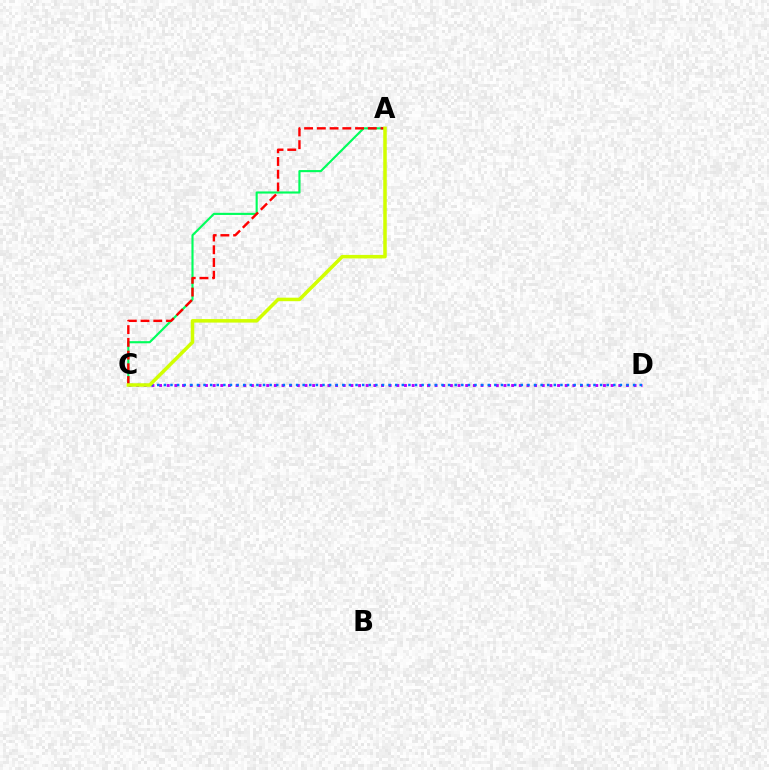{('C', 'D'): [{'color': '#b900ff', 'line_style': 'dotted', 'thickness': 2.08}, {'color': '#0074ff', 'line_style': 'dotted', 'thickness': 1.8}], ('A', 'C'): [{'color': '#00ff5c', 'line_style': 'solid', 'thickness': 1.54}, {'color': '#ff0000', 'line_style': 'dashed', 'thickness': 1.73}, {'color': '#d1ff00', 'line_style': 'solid', 'thickness': 2.53}]}